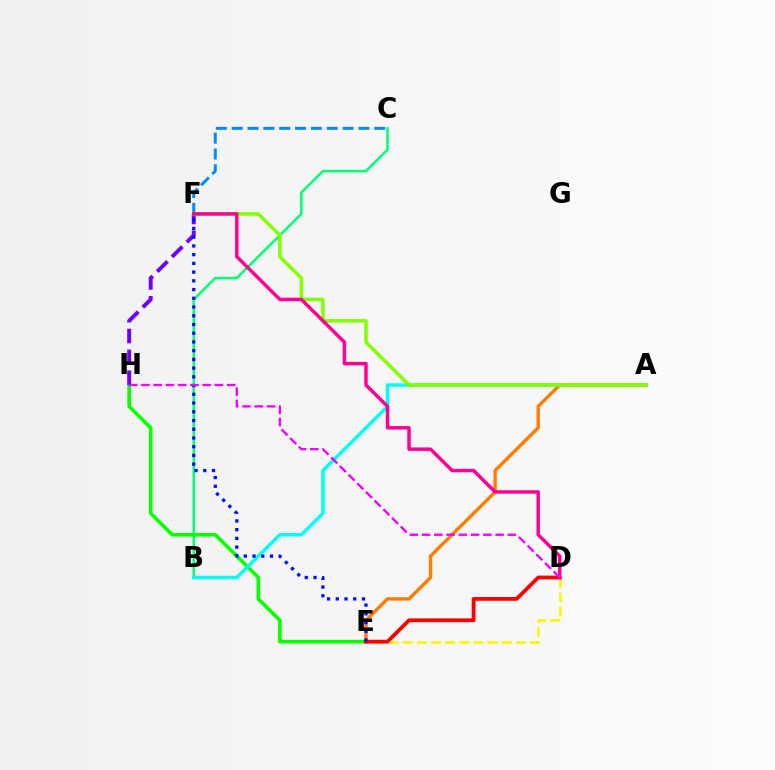{('D', 'E'): [{'color': '#fcf500', 'line_style': 'dashed', 'thickness': 1.92}, {'color': '#ff0000', 'line_style': 'solid', 'thickness': 2.72}], ('B', 'C'): [{'color': '#00ff74', 'line_style': 'solid', 'thickness': 1.82}], ('E', 'H'): [{'color': '#08ff00', 'line_style': 'solid', 'thickness': 2.61}], ('A', 'B'): [{'color': '#00fff6', 'line_style': 'solid', 'thickness': 2.48}], ('F', 'H'): [{'color': '#7200ff', 'line_style': 'dashed', 'thickness': 2.83}], ('A', 'E'): [{'color': '#ff7c00', 'line_style': 'solid', 'thickness': 2.43}], ('C', 'F'): [{'color': '#008cff', 'line_style': 'dashed', 'thickness': 2.15}], ('A', 'F'): [{'color': '#84ff00', 'line_style': 'solid', 'thickness': 2.54}], ('D', 'F'): [{'color': '#ff0094', 'line_style': 'solid', 'thickness': 2.5}], ('E', 'F'): [{'color': '#0010ff', 'line_style': 'dotted', 'thickness': 2.37}], ('D', 'H'): [{'color': '#ee00ff', 'line_style': 'dashed', 'thickness': 1.66}]}